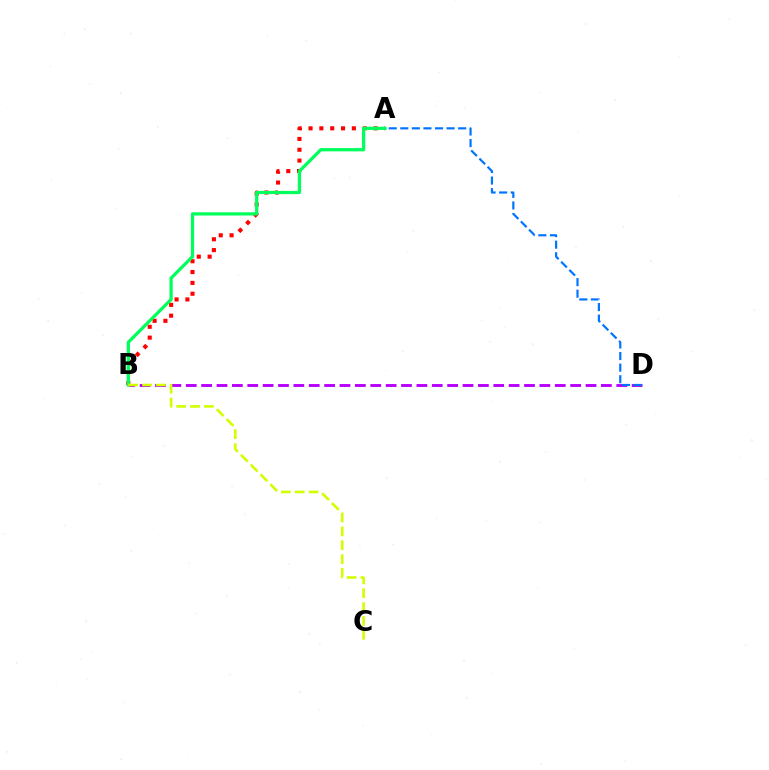{('A', 'B'): [{'color': '#ff0000', 'line_style': 'dotted', 'thickness': 2.94}, {'color': '#00ff5c', 'line_style': 'solid', 'thickness': 2.34}], ('B', 'D'): [{'color': '#b900ff', 'line_style': 'dashed', 'thickness': 2.09}], ('B', 'C'): [{'color': '#d1ff00', 'line_style': 'dashed', 'thickness': 1.89}], ('A', 'D'): [{'color': '#0074ff', 'line_style': 'dashed', 'thickness': 1.57}]}